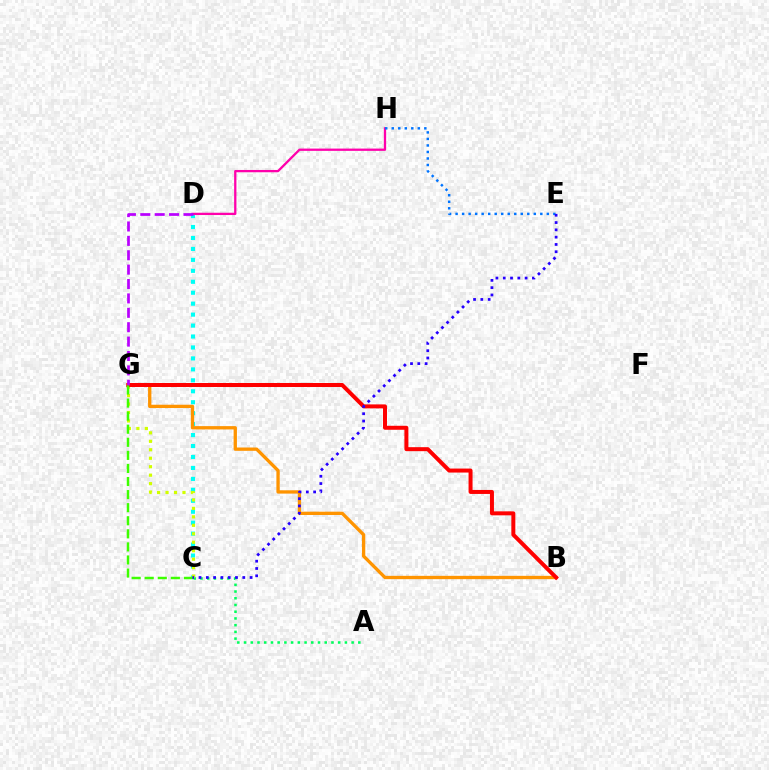{('C', 'D'): [{'color': '#00fff6', 'line_style': 'dotted', 'thickness': 2.98}], ('B', 'G'): [{'color': '#ff9400', 'line_style': 'solid', 'thickness': 2.39}, {'color': '#ff0000', 'line_style': 'solid', 'thickness': 2.87}], ('A', 'C'): [{'color': '#00ff5c', 'line_style': 'dotted', 'thickness': 1.83}], ('C', 'G'): [{'color': '#d1ff00', 'line_style': 'dotted', 'thickness': 2.3}, {'color': '#3dff00', 'line_style': 'dashed', 'thickness': 1.78}], ('D', 'H'): [{'color': '#ff00ac', 'line_style': 'solid', 'thickness': 1.65}], ('D', 'G'): [{'color': '#b900ff', 'line_style': 'dashed', 'thickness': 1.95}], ('E', 'H'): [{'color': '#0074ff', 'line_style': 'dotted', 'thickness': 1.77}], ('C', 'E'): [{'color': '#2500ff', 'line_style': 'dotted', 'thickness': 1.98}]}